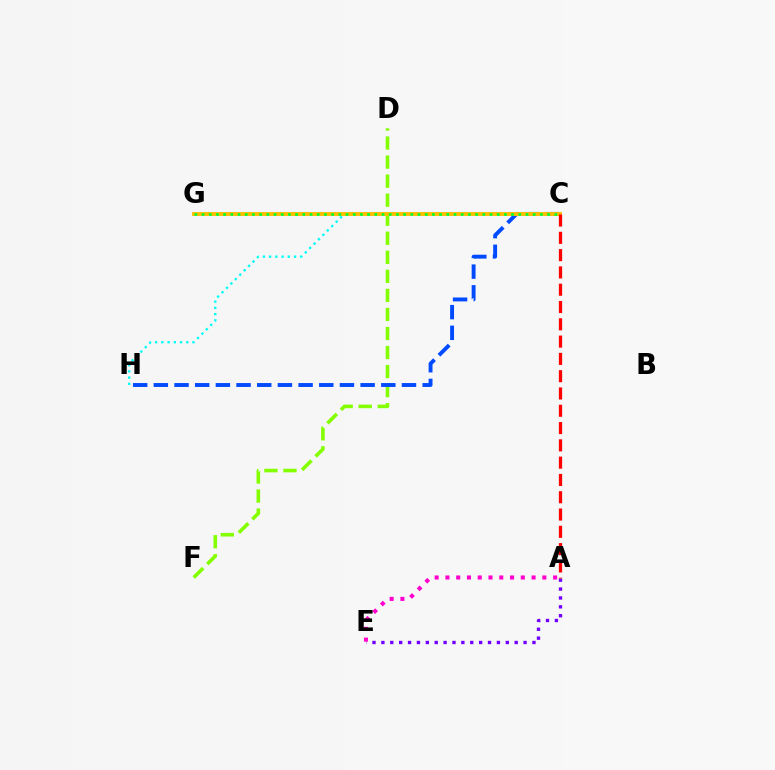{('D', 'F'): [{'color': '#84ff00', 'line_style': 'dashed', 'thickness': 2.59}], ('C', 'H'): [{'color': '#004bff', 'line_style': 'dashed', 'thickness': 2.81}, {'color': '#00fff6', 'line_style': 'dotted', 'thickness': 1.69}], ('A', 'E'): [{'color': '#7200ff', 'line_style': 'dotted', 'thickness': 2.41}, {'color': '#ff00cf', 'line_style': 'dotted', 'thickness': 2.93}], ('C', 'G'): [{'color': '#ffbd00', 'line_style': 'solid', 'thickness': 2.81}, {'color': '#00ff39', 'line_style': 'dotted', 'thickness': 1.96}], ('A', 'C'): [{'color': '#ff0000', 'line_style': 'dashed', 'thickness': 2.35}]}